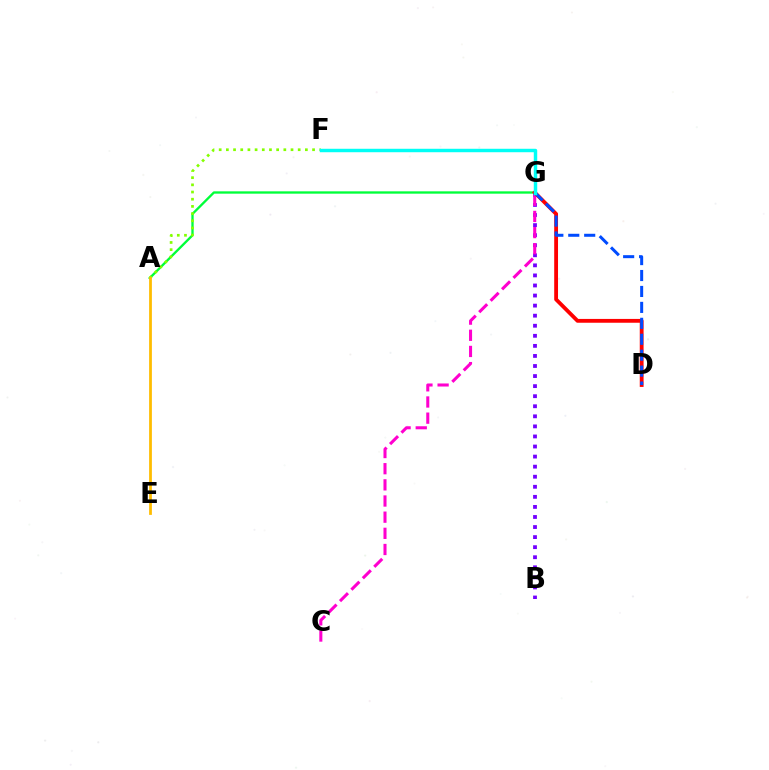{('B', 'G'): [{'color': '#7200ff', 'line_style': 'dotted', 'thickness': 2.73}], ('C', 'G'): [{'color': '#ff00cf', 'line_style': 'dashed', 'thickness': 2.2}], ('A', 'G'): [{'color': '#00ff39', 'line_style': 'solid', 'thickness': 1.68}], ('A', 'F'): [{'color': '#84ff00', 'line_style': 'dotted', 'thickness': 1.95}], ('D', 'G'): [{'color': '#ff0000', 'line_style': 'solid', 'thickness': 2.75}, {'color': '#004bff', 'line_style': 'dashed', 'thickness': 2.16}], ('A', 'E'): [{'color': '#ffbd00', 'line_style': 'solid', 'thickness': 1.99}], ('F', 'G'): [{'color': '#00fff6', 'line_style': 'solid', 'thickness': 2.48}]}